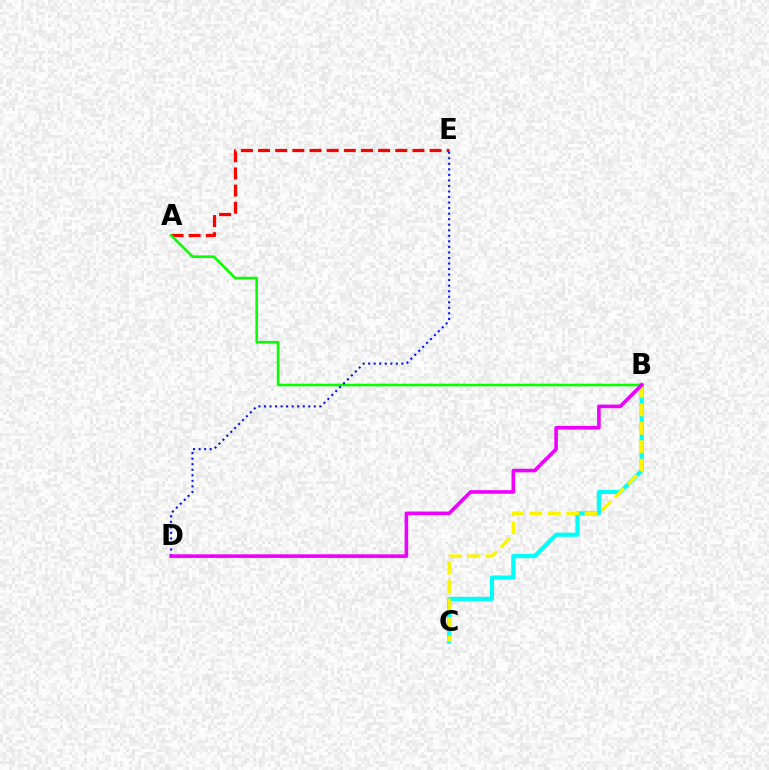{('B', 'C'): [{'color': '#00fff6', 'line_style': 'solid', 'thickness': 2.98}, {'color': '#fcf500', 'line_style': 'dashed', 'thickness': 2.5}], ('A', 'E'): [{'color': '#ff0000', 'line_style': 'dashed', 'thickness': 2.33}], ('A', 'B'): [{'color': '#08ff00', 'line_style': 'solid', 'thickness': 1.86}], ('D', 'E'): [{'color': '#0010ff', 'line_style': 'dotted', 'thickness': 1.51}], ('B', 'D'): [{'color': '#ee00ff', 'line_style': 'solid', 'thickness': 2.6}]}